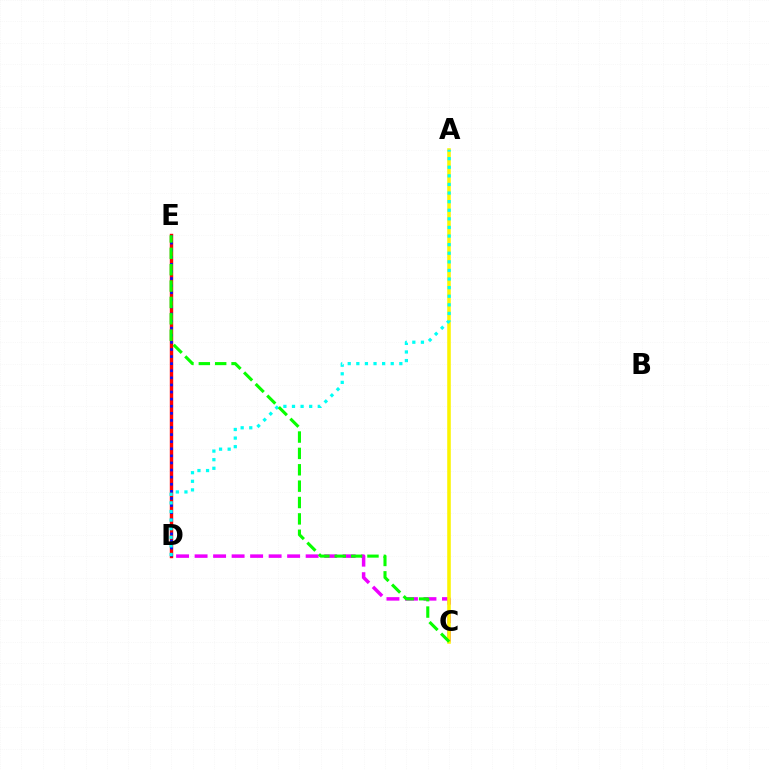{('D', 'E'): [{'color': '#ff0000', 'line_style': 'solid', 'thickness': 2.45}, {'color': '#0010ff', 'line_style': 'dotted', 'thickness': 1.93}], ('C', 'D'): [{'color': '#ee00ff', 'line_style': 'dashed', 'thickness': 2.51}], ('A', 'C'): [{'color': '#fcf500', 'line_style': 'solid', 'thickness': 2.57}], ('A', 'D'): [{'color': '#00fff6', 'line_style': 'dotted', 'thickness': 2.34}], ('C', 'E'): [{'color': '#08ff00', 'line_style': 'dashed', 'thickness': 2.22}]}